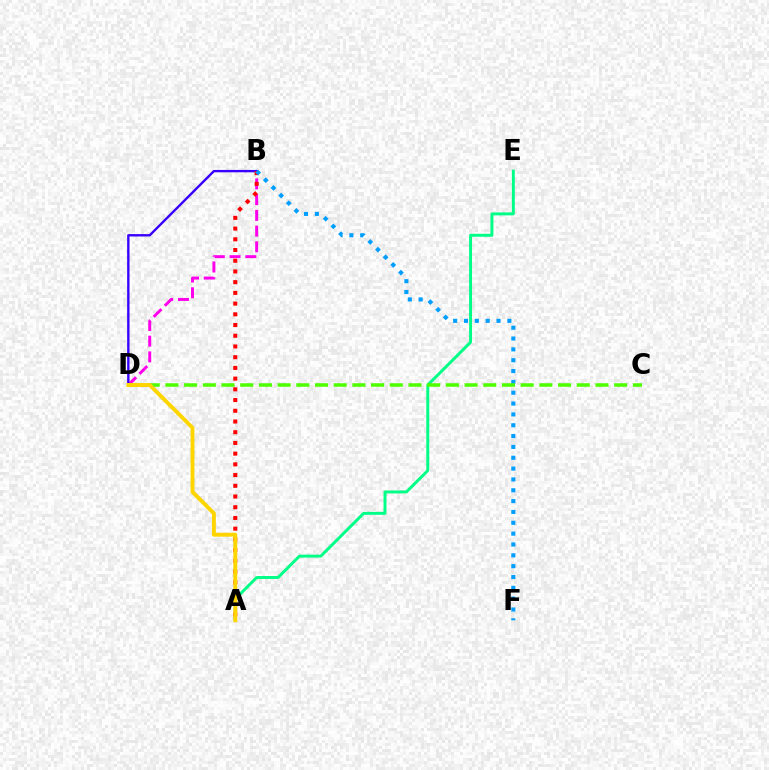{('A', 'E'): [{'color': '#00ff86', 'line_style': 'solid', 'thickness': 2.12}], ('B', 'D'): [{'color': '#ff00ed', 'line_style': 'dashed', 'thickness': 2.14}, {'color': '#3700ff', 'line_style': 'solid', 'thickness': 1.71}], ('A', 'B'): [{'color': '#ff0000', 'line_style': 'dotted', 'thickness': 2.91}], ('B', 'F'): [{'color': '#009eff', 'line_style': 'dotted', 'thickness': 2.95}], ('C', 'D'): [{'color': '#4fff00', 'line_style': 'dashed', 'thickness': 2.54}], ('A', 'D'): [{'color': '#ffd500', 'line_style': 'solid', 'thickness': 2.81}]}